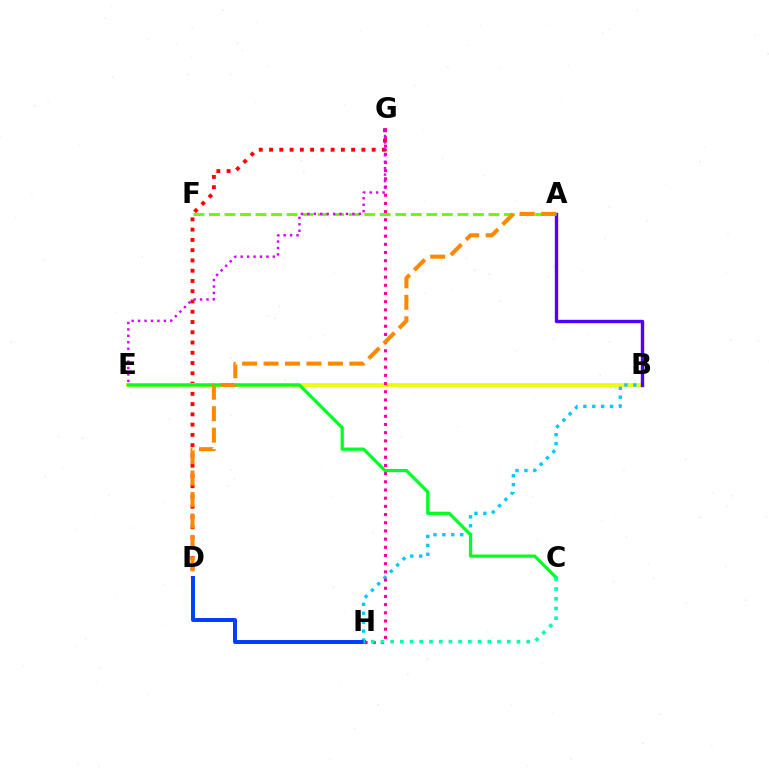{('D', 'G'): [{'color': '#ff0000', 'line_style': 'dotted', 'thickness': 2.79}], ('B', 'E'): [{'color': '#eeff00', 'line_style': 'solid', 'thickness': 2.72}], ('B', 'H'): [{'color': '#00c7ff', 'line_style': 'dotted', 'thickness': 2.42}], ('A', 'B'): [{'color': '#4f00ff', 'line_style': 'solid', 'thickness': 2.43}], ('A', 'F'): [{'color': '#66ff00', 'line_style': 'dashed', 'thickness': 2.11}], ('D', 'H'): [{'color': '#003fff', 'line_style': 'solid', 'thickness': 2.85}], ('G', 'H'): [{'color': '#ff00a0', 'line_style': 'dotted', 'thickness': 2.22}], ('E', 'G'): [{'color': '#d600ff', 'line_style': 'dotted', 'thickness': 1.75}], ('C', 'E'): [{'color': '#00ff27', 'line_style': 'solid', 'thickness': 2.34}], ('A', 'D'): [{'color': '#ff8800', 'line_style': 'dashed', 'thickness': 2.91}], ('C', 'H'): [{'color': '#00ffaf', 'line_style': 'dotted', 'thickness': 2.64}]}